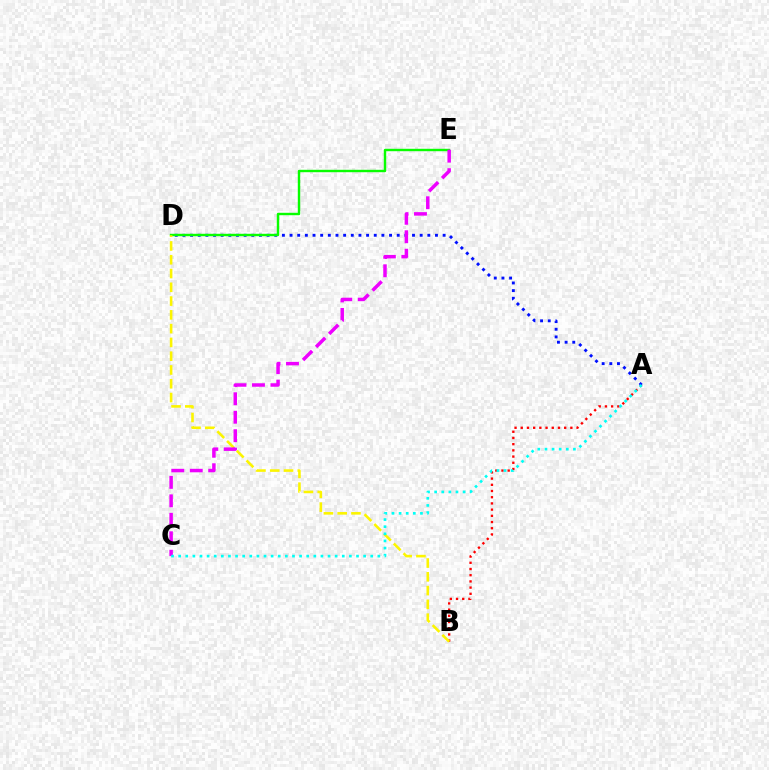{('A', 'B'): [{'color': '#ff0000', 'line_style': 'dotted', 'thickness': 1.69}], ('A', 'D'): [{'color': '#0010ff', 'line_style': 'dotted', 'thickness': 2.08}], ('D', 'E'): [{'color': '#08ff00', 'line_style': 'solid', 'thickness': 1.74}], ('B', 'D'): [{'color': '#fcf500', 'line_style': 'dashed', 'thickness': 1.87}], ('C', 'E'): [{'color': '#ee00ff', 'line_style': 'dashed', 'thickness': 2.51}], ('A', 'C'): [{'color': '#00fff6', 'line_style': 'dotted', 'thickness': 1.93}]}